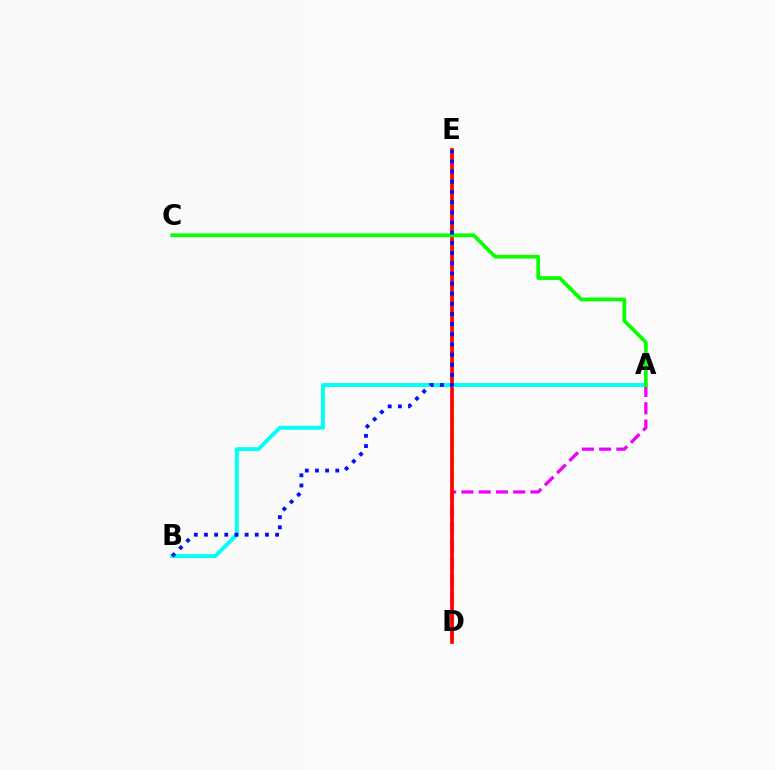{('D', 'E'): [{'color': '#fcf500', 'line_style': 'dashed', 'thickness': 2.42}, {'color': '#ff0000', 'line_style': 'solid', 'thickness': 2.65}], ('A', 'D'): [{'color': '#ee00ff', 'line_style': 'dashed', 'thickness': 2.34}], ('A', 'B'): [{'color': '#00fff6', 'line_style': 'solid', 'thickness': 2.81}], ('A', 'C'): [{'color': '#08ff00', 'line_style': 'solid', 'thickness': 2.67}], ('B', 'E'): [{'color': '#0010ff', 'line_style': 'dotted', 'thickness': 2.76}]}